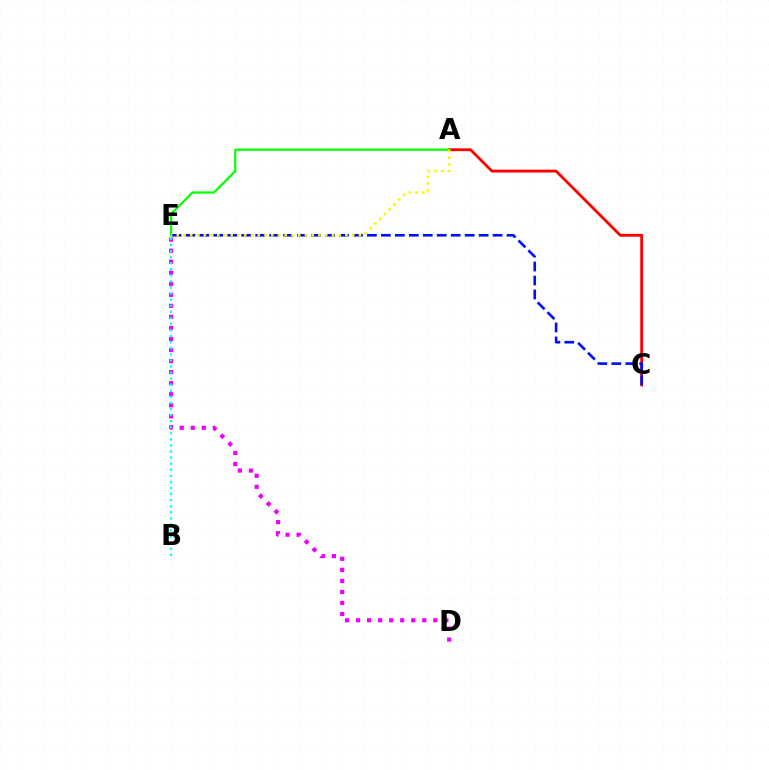{('D', 'E'): [{'color': '#ee00ff', 'line_style': 'dotted', 'thickness': 3.0}], ('A', 'C'): [{'color': '#ff0000', 'line_style': 'solid', 'thickness': 2.05}], ('A', 'E'): [{'color': '#08ff00', 'line_style': 'solid', 'thickness': 1.61}, {'color': '#fcf500', 'line_style': 'dotted', 'thickness': 1.83}], ('C', 'E'): [{'color': '#0010ff', 'line_style': 'dashed', 'thickness': 1.9}], ('B', 'E'): [{'color': '#00fff6', 'line_style': 'dotted', 'thickness': 1.65}]}